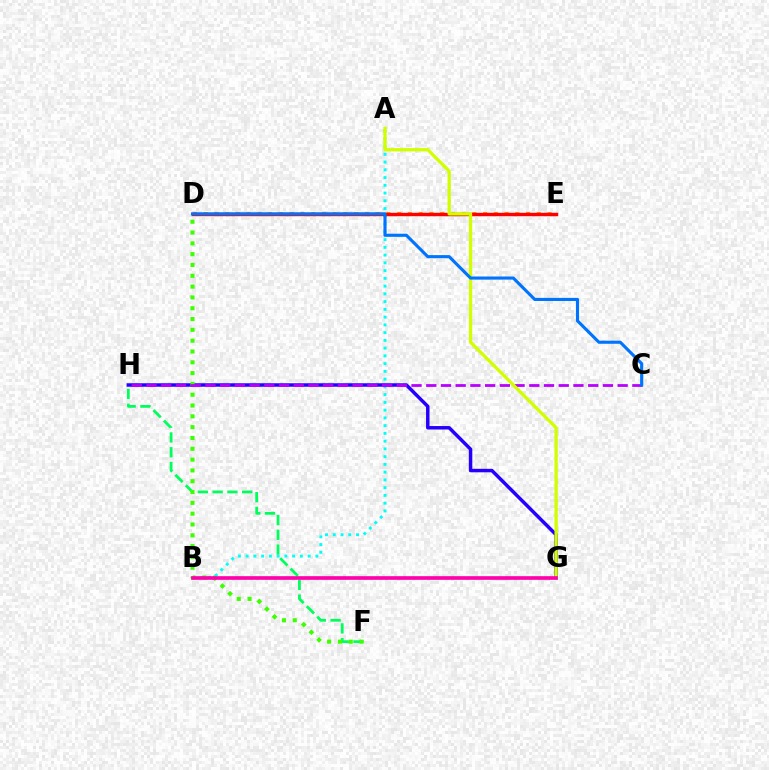{('A', 'B'): [{'color': '#00fff6', 'line_style': 'dotted', 'thickness': 2.11}], ('D', 'E'): [{'color': '#ff9400', 'line_style': 'dotted', 'thickness': 2.92}, {'color': '#ff0000', 'line_style': 'solid', 'thickness': 2.46}], ('G', 'H'): [{'color': '#2500ff', 'line_style': 'solid', 'thickness': 2.5}], ('F', 'H'): [{'color': '#00ff5c', 'line_style': 'dashed', 'thickness': 2.0}], ('D', 'F'): [{'color': '#3dff00', 'line_style': 'dotted', 'thickness': 2.94}], ('C', 'H'): [{'color': '#b900ff', 'line_style': 'dashed', 'thickness': 2.0}], ('A', 'G'): [{'color': '#d1ff00', 'line_style': 'solid', 'thickness': 2.36}], ('B', 'G'): [{'color': '#ff00ac', 'line_style': 'solid', 'thickness': 2.63}], ('C', 'D'): [{'color': '#0074ff', 'line_style': 'solid', 'thickness': 2.24}]}